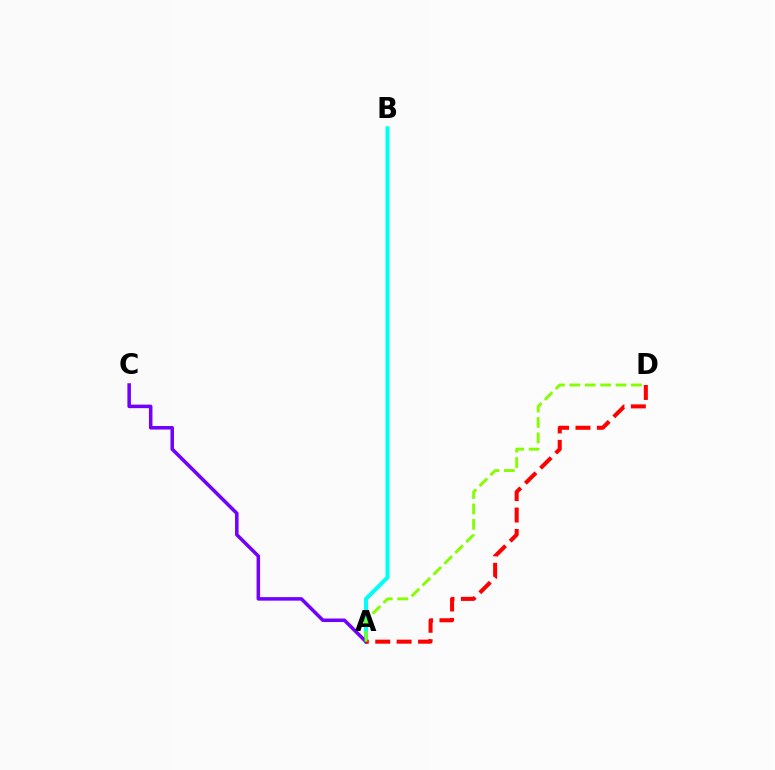{('A', 'B'): [{'color': '#00fff6', 'line_style': 'solid', 'thickness': 2.91}], ('A', 'C'): [{'color': '#7200ff', 'line_style': 'solid', 'thickness': 2.54}], ('A', 'D'): [{'color': '#ff0000', 'line_style': 'dashed', 'thickness': 2.91}, {'color': '#84ff00', 'line_style': 'dashed', 'thickness': 2.09}]}